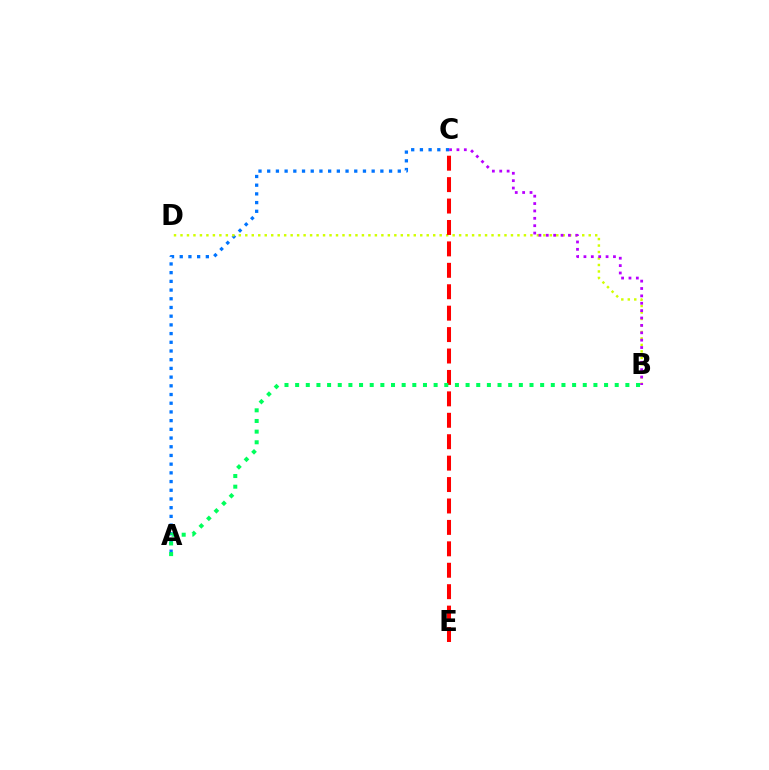{('A', 'C'): [{'color': '#0074ff', 'line_style': 'dotted', 'thickness': 2.36}], ('B', 'D'): [{'color': '#d1ff00', 'line_style': 'dotted', 'thickness': 1.76}], ('B', 'C'): [{'color': '#b900ff', 'line_style': 'dotted', 'thickness': 2.01}], ('C', 'E'): [{'color': '#ff0000', 'line_style': 'dashed', 'thickness': 2.91}], ('A', 'B'): [{'color': '#00ff5c', 'line_style': 'dotted', 'thickness': 2.89}]}